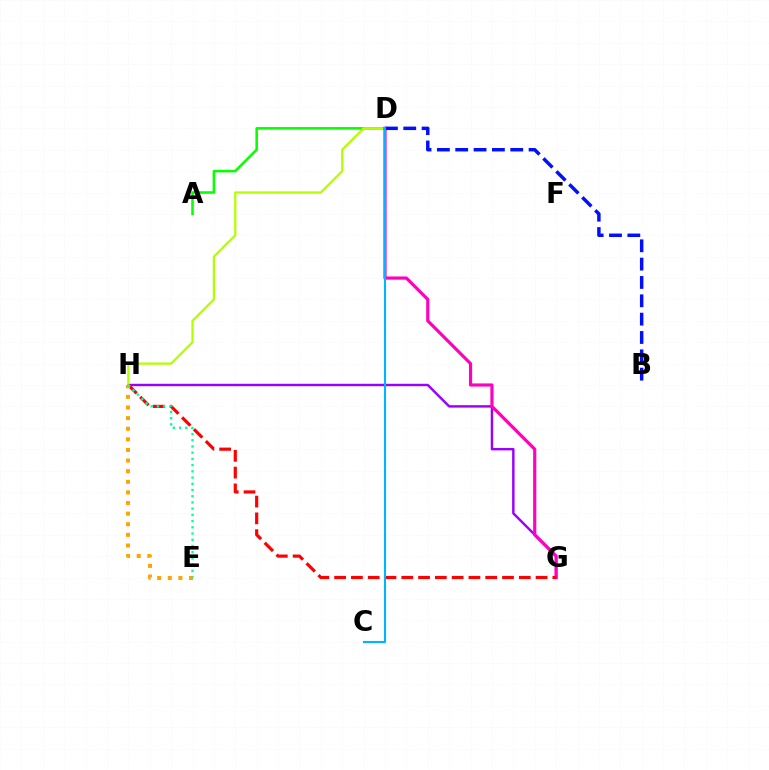{('G', 'H'): [{'color': '#9b00ff', 'line_style': 'solid', 'thickness': 1.75}, {'color': '#ff0000', 'line_style': 'dashed', 'thickness': 2.28}], ('A', 'D'): [{'color': '#08ff00', 'line_style': 'solid', 'thickness': 1.84}], ('D', 'H'): [{'color': '#b3ff00', 'line_style': 'solid', 'thickness': 1.63}], ('D', 'G'): [{'color': '#ff00bd', 'line_style': 'solid', 'thickness': 2.28}], ('B', 'D'): [{'color': '#0010ff', 'line_style': 'dashed', 'thickness': 2.49}], ('C', 'D'): [{'color': '#00b5ff', 'line_style': 'solid', 'thickness': 1.52}], ('E', 'H'): [{'color': '#ffa500', 'line_style': 'dotted', 'thickness': 2.88}, {'color': '#00ff9d', 'line_style': 'dotted', 'thickness': 1.69}]}